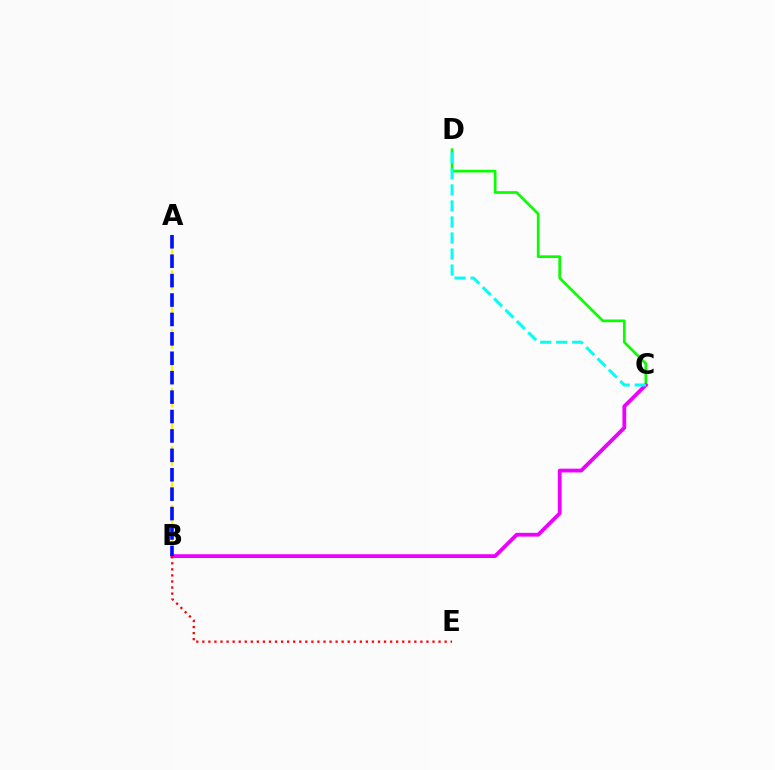{('A', 'B'): [{'color': '#fcf500', 'line_style': 'dashed', 'thickness': 1.59}, {'color': '#0010ff', 'line_style': 'dashed', 'thickness': 2.64}], ('C', 'D'): [{'color': '#08ff00', 'line_style': 'solid', 'thickness': 1.95}, {'color': '#00fff6', 'line_style': 'dashed', 'thickness': 2.18}], ('B', 'C'): [{'color': '#ee00ff', 'line_style': 'solid', 'thickness': 2.73}], ('B', 'E'): [{'color': '#ff0000', 'line_style': 'dotted', 'thickness': 1.65}]}